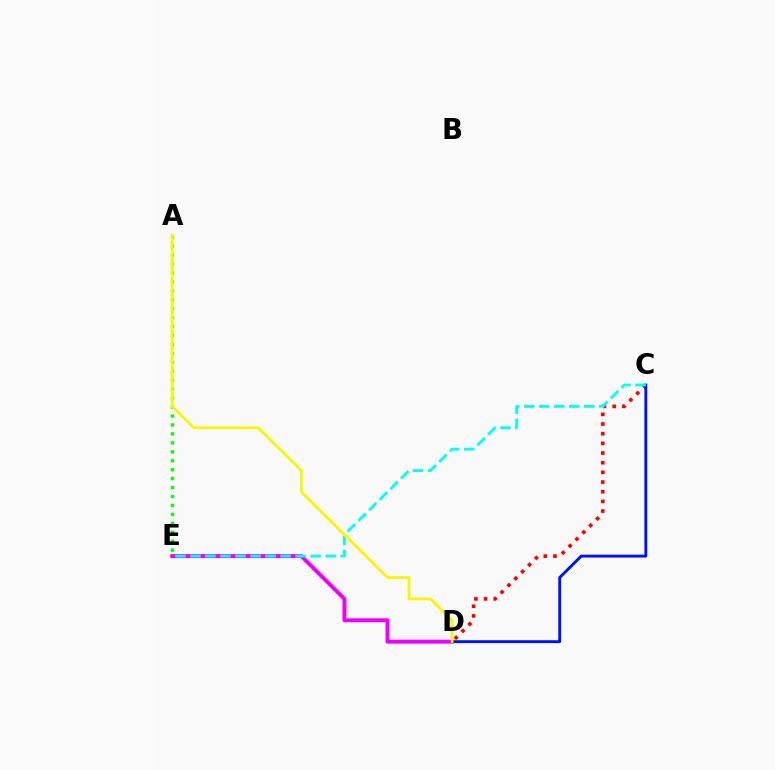{('A', 'E'): [{'color': '#08ff00', 'line_style': 'dotted', 'thickness': 2.43}], ('D', 'E'): [{'color': '#ee00ff', 'line_style': 'solid', 'thickness': 2.85}], ('C', 'D'): [{'color': '#ff0000', 'line_style': 'dotted', 'thickness': 2.63}, {'color': '#0010ff', 'line_style': 'solid', 'thickness': 2.07}], ('C', 'E'): [{'color': '#00fff6', 'line_style': 'dashed', 'thickness': 2.04}], ('A', 'D'): [{'color': '#fcf500', 'line_style': 'solid', 'thickness': 2.01}]}